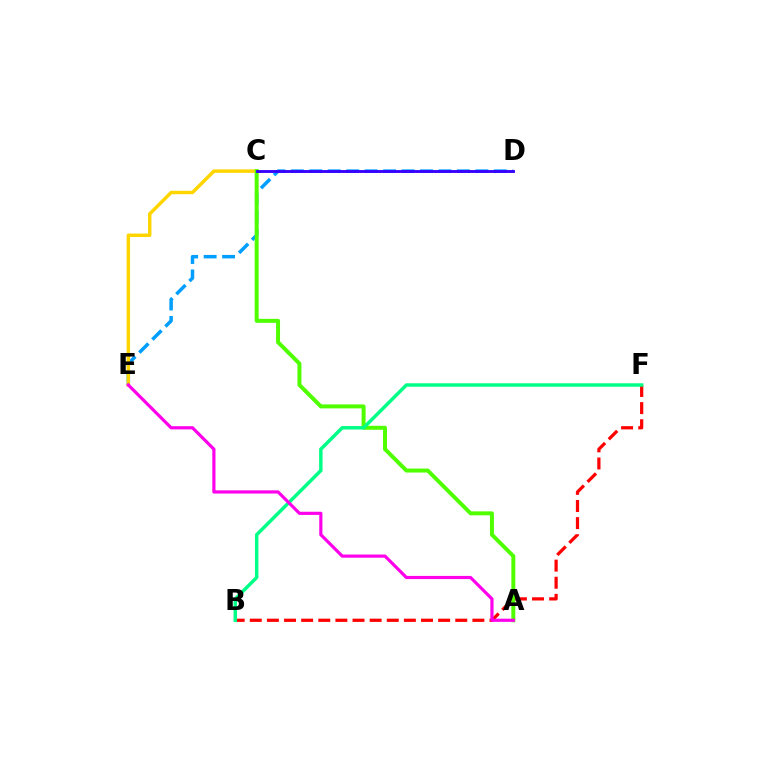{('D', 'E'): [{'color': '#009eff', 'line_style': 'dashed', 'thickness': 2.51}], ('B', 'F'): [{'color': '#ff0000', 'line_style': 'dashed', 'thickness': 2.33}, {'color': '#00ff86', 'line_style': 'solid', 'thickness': 2.49}], ('C', 'E'): [{'color': '#ffd500', 'line_style': 'solid', 'thickness': 2.48}], ('A', 'C'): [{'color': '#4fff00', 'line_style': 'solid', 'thickness': 2.86}], ('C', 'D'): [{'color': '#3700ff', 'line_style': 'solid', 'thickness': 2.07}], ('A', 'E'): [{'color': '#ff00ed', 'line_style': 'solid', 'thickness': 2.29}]}